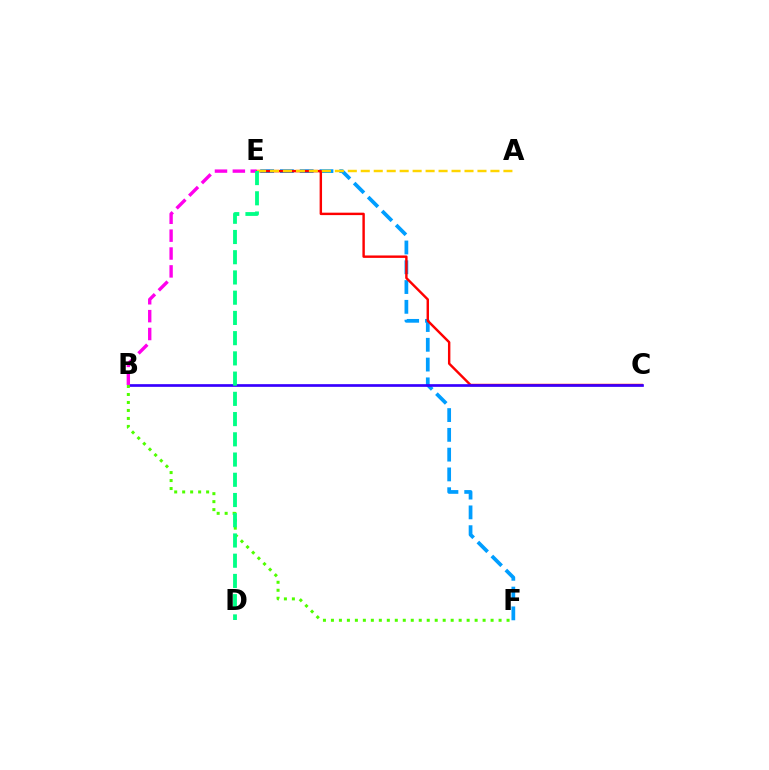{('E', 'F'): [{'color': '#009eff', 'line_style': 'dashed', 'thickness': 2.69}], ('C', 'E'): [{'color': '#ff0000', 'line_style': 'solid', 'thickness': 1.74}], ('A', 'E'): [{'color': '#ffd500', 'line_style': 'dashed', 'thickness': 1.76}], ('B', 'C'): [{'color': '#3700ff', 'line_style': 'solid', 'thickness': 1.94}], ('B', 'F'): [{'color': '#4fff00', 'line_style': 'dotted', 'thickness': 2.17}], ('B', 'E'): [{'color': '#ff00ed', 'line_style': 'dashed', 'thickness': 2.43}], ('D', 'E'): [{'color': '#00ff86', 'line_style': 'dashed', 'thickness': 2.75}]}